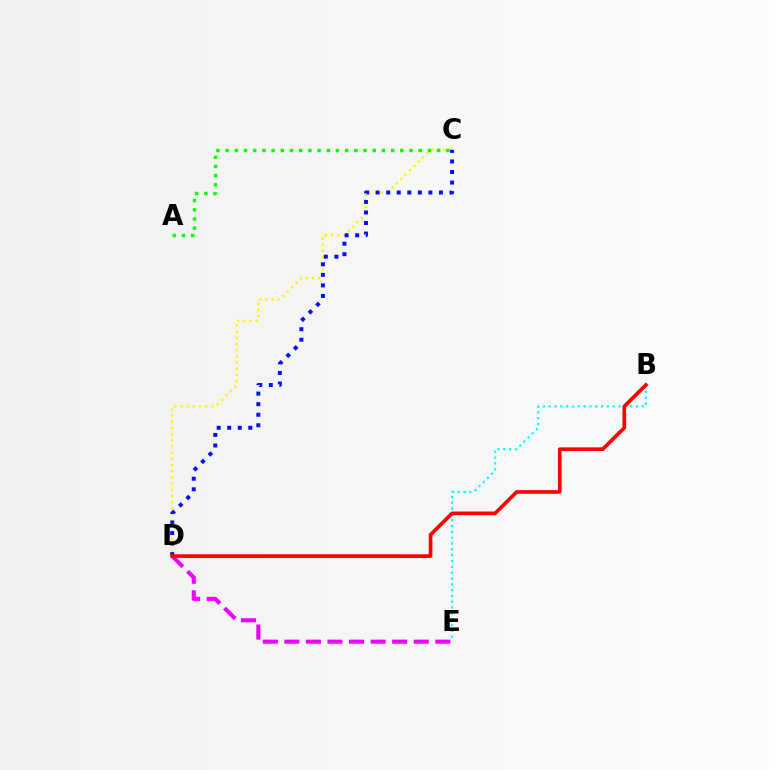{('B', 'E'): [{'color': '#00fff6', 'line_style': 'dotted', 'thickness': 1.58}], ('D', 'E'): [{'color': '#ee00ff', 'line_style': 'dashed', 'thickness': 2.93}], ('C', 'D'): [{'color': '#fcf500', 'line_style': 'dotted', 'thickness': 1.68}, {'color': '#0010ff', 'line_style': 'dotted', 'thickness': 2.87}], ('A', 'C'): [{'color': '#08ff00', 'line_style': 'dotted', 'thickness': 2.5}], ('B', 'D'): [{'color': '#ff0000', 'line_style': 'solid', 'thickness': 2.64}]}